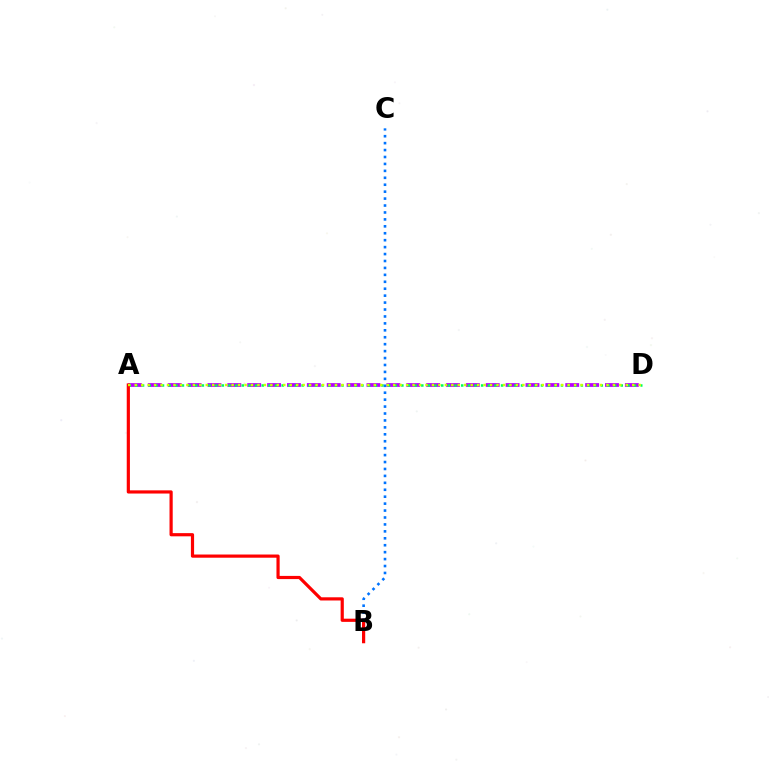{('A', 'D'): [{'color': '#b900ff', 'line_style': 'dashed', 'thickness': 2.7}, {'color': '#00ff5c', 'line_style': 'dotted', 'thickness': 1.81}, {'color': '#d1ff00', 'line_style': 'dotted', 'thickness': 1.76}], ('B', 'C'): [{'color': '#0074ff', 'line_style': 'dotted', 'thickness': 1.88}], ('A', 'B'): [{'color': '#ff0000', 'line_style': 'solid', 'thickness': 2.3}]}